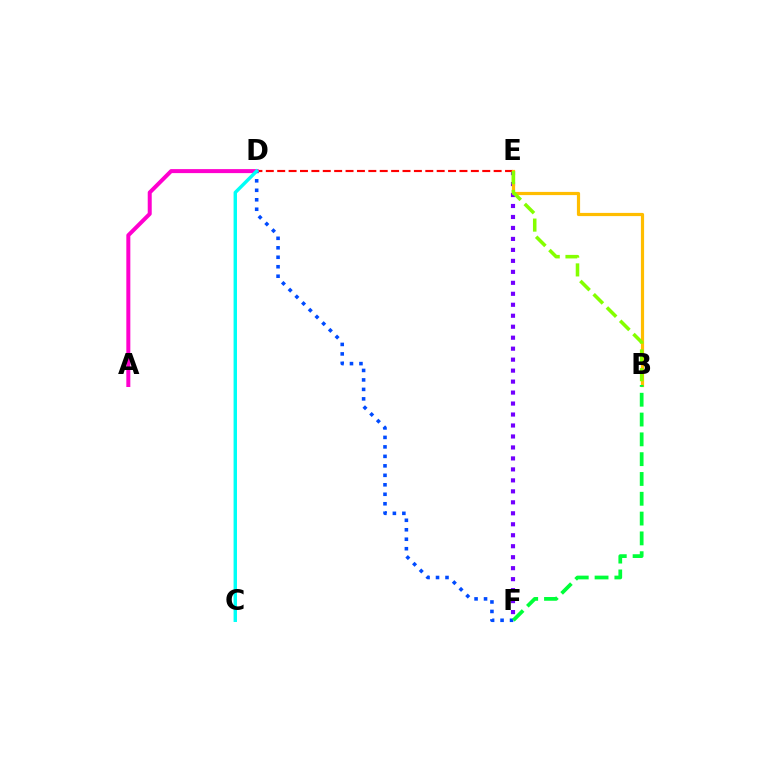{('E', 'F'): [{'color': '#7200ff', 'line_style': 'dotted', 'thickness': 2.98}], ('D', 'E'): [{'color': '#ff0000', 'line_style': 'dashed', 'thickness': 1.55}], ('A', 'D'): [{'color': '#ff00cf', 'line_style': 'solid', 'thickness': 2.88}], ('B', 'E'): [{'color': '#ffbd00', 'line_style': 'solid', 'thickness': 2.3}, {'color': '#84ff00', 'line_style': 'dashed', 'thickness': 2.55}], ('D', 'F'): [{'color': '#004bff', 'line_style': 'dotted', 'thickness': 2.58}], ('B', 'F'): [{'color': '#00ff39', 'line_style': 'dashed', 'thickness': 2.69}], ('C', 'D'): [{'color': '#00fff6', 'line_style': 'solid', 'thickness': 2.46}]}